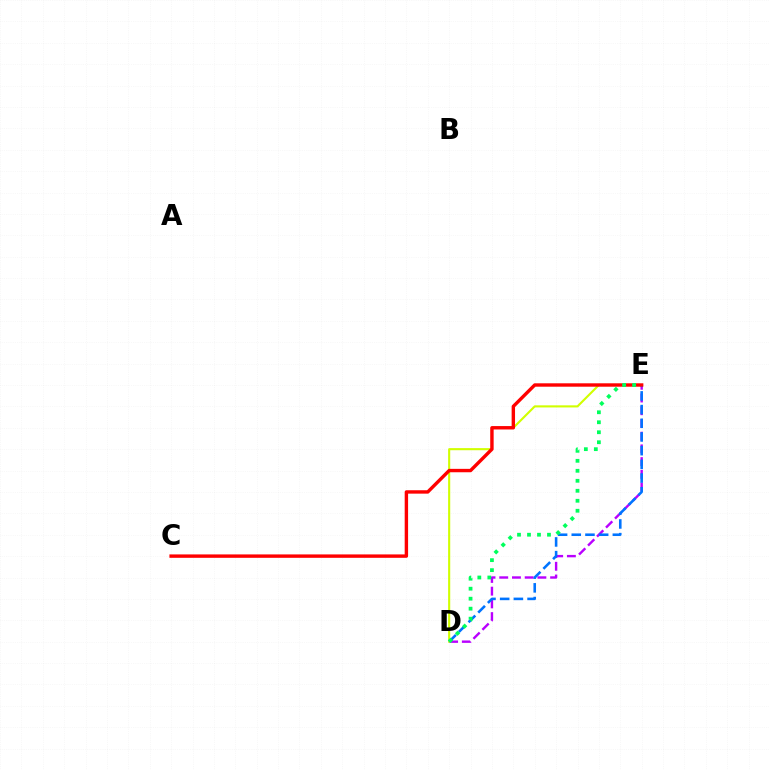{('D', 'E'): [{'color': '#b900ff', 'line_style': 'dashed', 'thickness': 1.73}, {'color': '#d1ff00', 'line_style': 'solid', 'thickness': 1.52}, {'color': '#0074ff', 'line_style': 'dashed', 'thickness': 1.86}, {'color': '#00ff5c', 'line_style': 'dotted', 'thickness': 2.71}], ('C', 'E'): [{'color': '#ff0000', 'line_style': 'solid', 'thickness': 2.45}]}